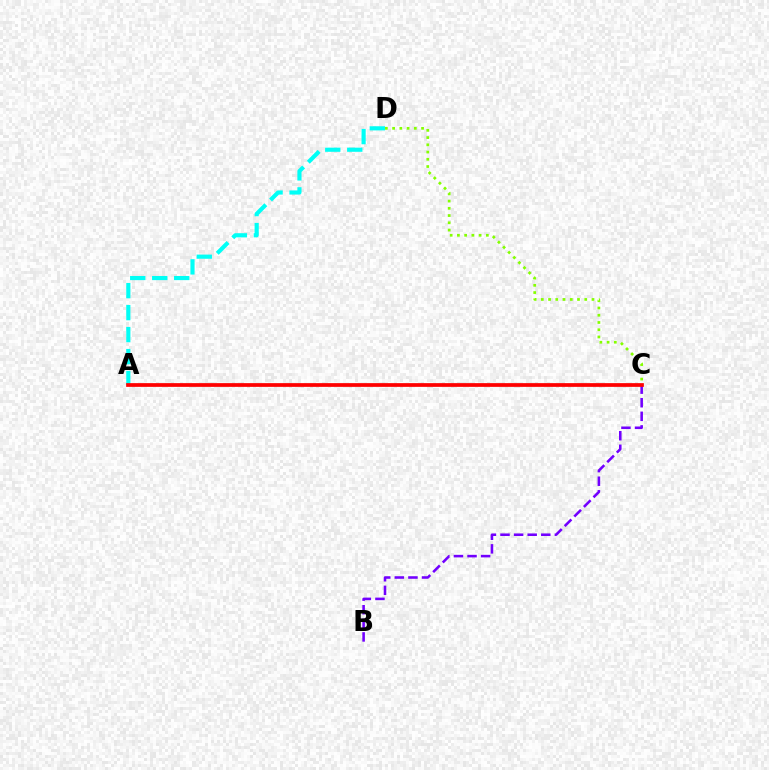{('C', 'D'): [{'color': '#84ff00', 'line_style': 'dotted', 'thickness': 1.97}], ('A', 'D'): [{'color': '#00fff6', 'line_style': 'dashed', 'thickness': 2.99}], ('B', 'C'): [{'color': '#7200ff', 'line_style': 'dashed', 'thickness': 1.85}], ('A', 'C'): [{'color': '#ff0000', 'line_style': 'solid', 'thickness': 2.68}]}